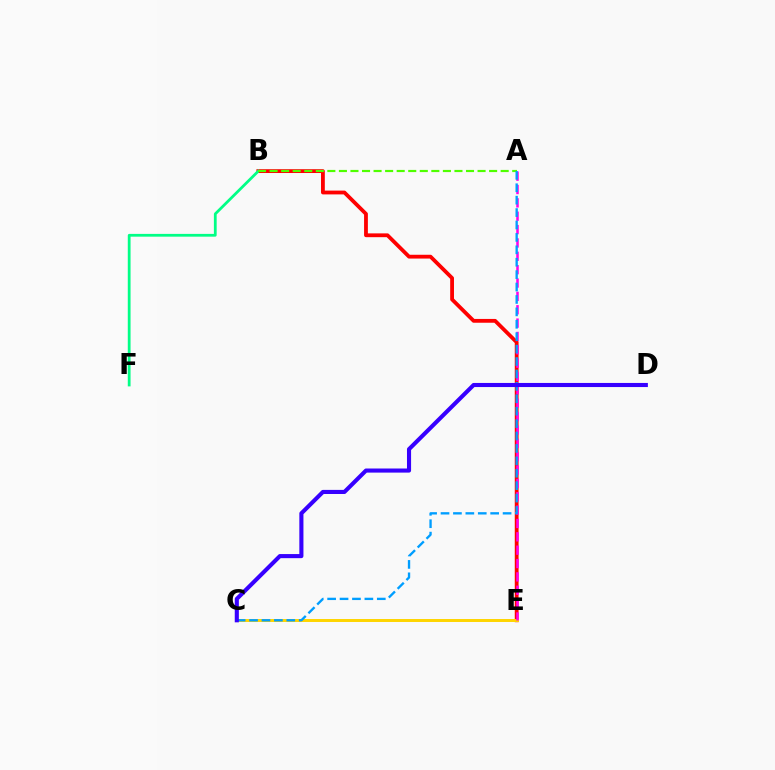{('B', 'E'): [{'color': '#ff0000', 'line_style': 'solid', 'thickness': 2.74}], ('B', 'F'): [{'color': '#00ff86', 'line_style': 'solid', 'thickness': 2.0}], ('C', 'E'): [{'color': '#ffd500', 'line_style': 'solid', 'thickness': 2.13}], ('A', 'B'): [{'color': '#4fff00', 'line_style': 'dashed', 'thickness': 1.57}], ('A', 'E'): [{'color': '#ff00ed', 'line_style': 'dashed', 'thickness': 1.81}], ('A', 'C'): [{'color': '#009eff', 'line_style': 'dashed', 'thickness': 1.69}], ('C', 'D'): [{'color': '#3700ff', 'line_style': 'solid', 'thickness': 2.95}]}